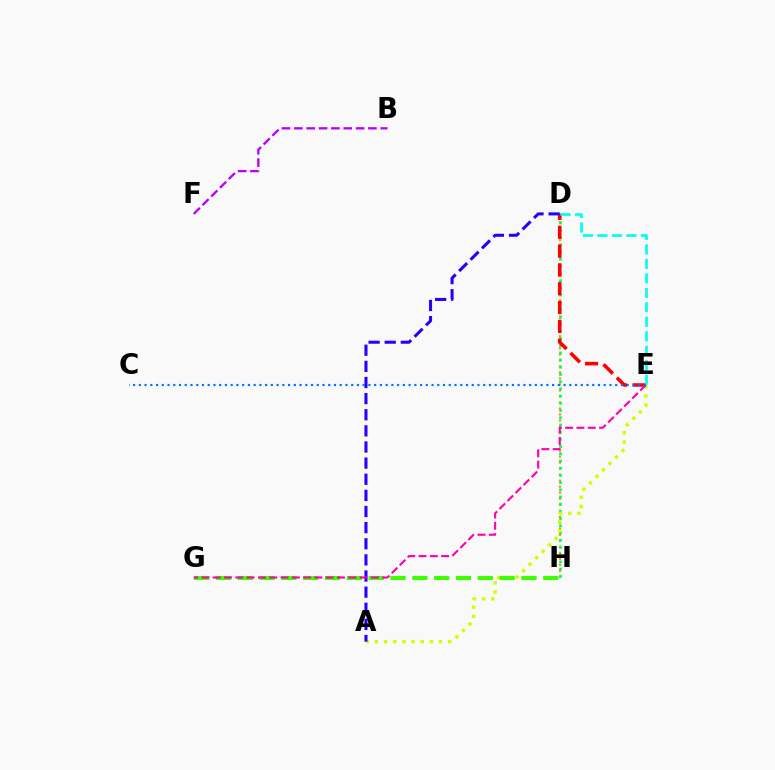{('D', 'H'): [{'color': '#ff9400', 'line_style': 'dotted', 'thickness': 1.63}, {'color': '#00ff5c', 'line_style': 'dotted', 'thickness': 1.96}], ('A', 'E'): [{'color': '#d1ff00', 'line_style': 'dotted', 'thickness': 2.49}], ('D', 'E'): [{'color': '#ff0000', 'line_style': 'dashed', 'thickness': 2.56}, {'color': '#00fff6', 'line_style': 'dashed', 'thickness': 1.97}], ('G', 'H'): [{'color': '#3dff00', 'line_style': 'dashed', 'thickness': 2.96}], ('B', 'F'): [{'color': '#b900ff', 'line_style': 'dashed', 'thickness': 1.68}], ('A', 'D'): [{'color': '#2500ff', 'line_style': 'dashed', 'thickness': 2.19}], ('E', 'G'): [{'color': '#ff00ac', 'line_style': 'dashed', 'thickness': 1.53}], ('C', 'E'): [{'color': '#0074ff', 'line_style': 'dotted', 'thickness': 1.56}]}